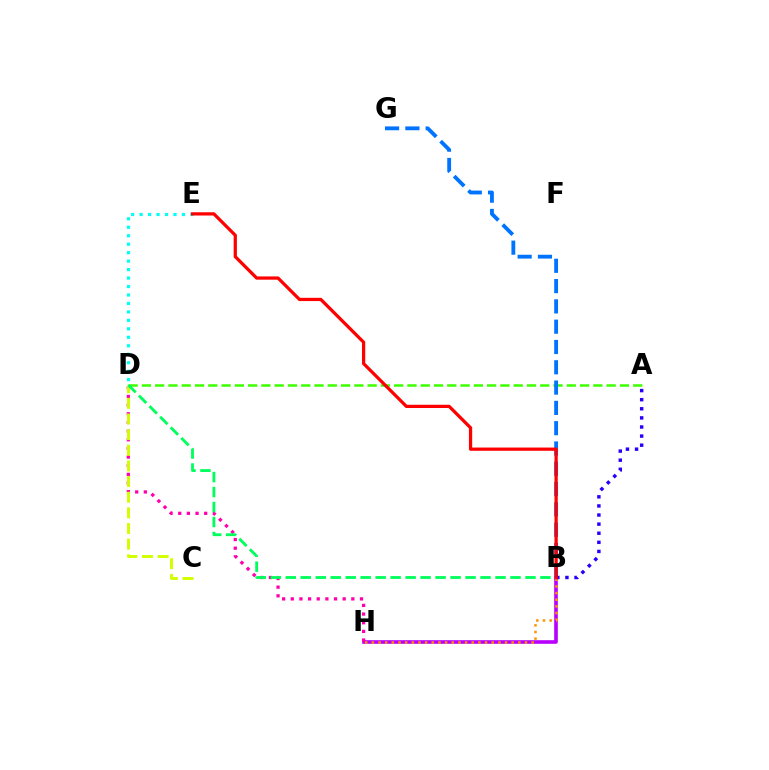{('A', 'D'): [{'color': '#3dff00', 'line_style': 'dashed', 'thickness': 1.8}], ('B', 'H'): [{'color': '#b900ff', 'line_style': 'solid', 'thickness': 2.6}, {'color': '#ff9400', 'line_style': 'dotted', 'thickness': 1.81}], ('B', 'G'): [{'color': '#0074ff', 'line_style': 'dashed', 'thickness': 2.76}], ('D', 'H'): [{'color': '#ff00ac', 'line_style': 'dotted', 'thickness': 2.35}], ('C', 'D'): [{'color': '#d1ff00', 'line_style': 'dashed', 'thickness': 2.13}], ('A', 'B'): [{'color': '#2500ff', 'line_style': 'dotted', 'thickness': 2.47}], ('B', 'D'): [{'color': '#00ff5c', 'line_style': 'dashed', 'thickness': 2.04}], ('D', 'E'): [{'color': '#00fff6', 'line_style': 'dotted', 'thickness': 2.3}], ('B', 'E'): [{'color': '#ff0000', 'line_style': 'solid', 'thickness': 2.34}]}